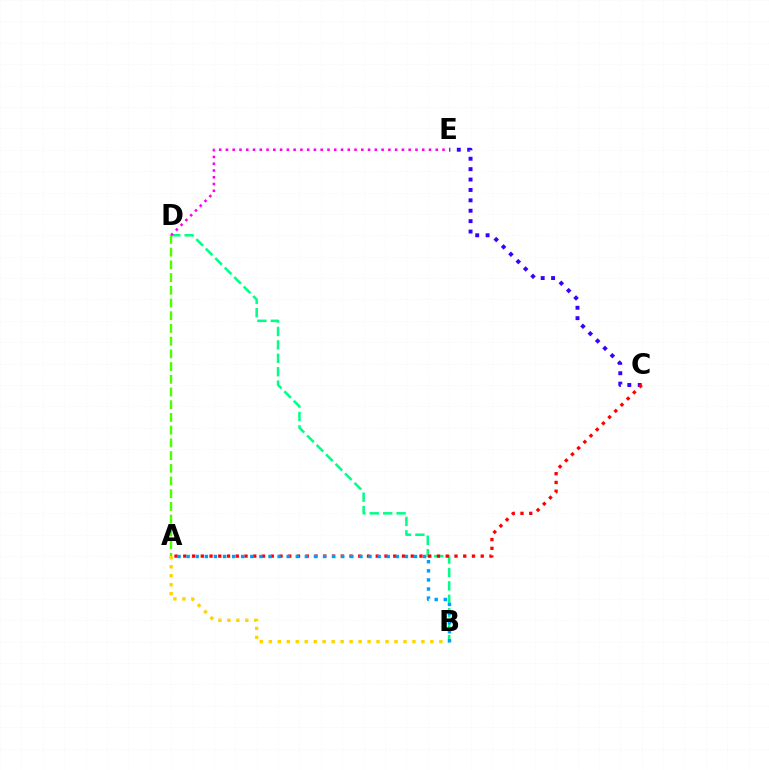{('B', 'D'): [{'color': '#00ff86', 'line_style': 'dashed', 'thickness': 1.82}], ('C', 'E'): [{'color': '#3700ff', 'line_style': 'dotted', 'thickness': 2.83}], ('A', 'D'): [{'color': '#4fff00', 'line_style': 'dashed', 'thickness': 1.73}], ('A', 'C'): [{'color': '#ff0000', 'line_style': 'dotted', 'thickness': 2.38}], ('A', 'B'): [{'color': '#ffd500', 'line_style': 'dotted', 'thickness': 2.44}, {'color': '#009eff', 'line_style': 'dotted', 'thickness': 2.47}], ('D', 'E'): [{'color': '#ff00ed', 'line_style': 'dotted', 'thickness': 1.84}]}